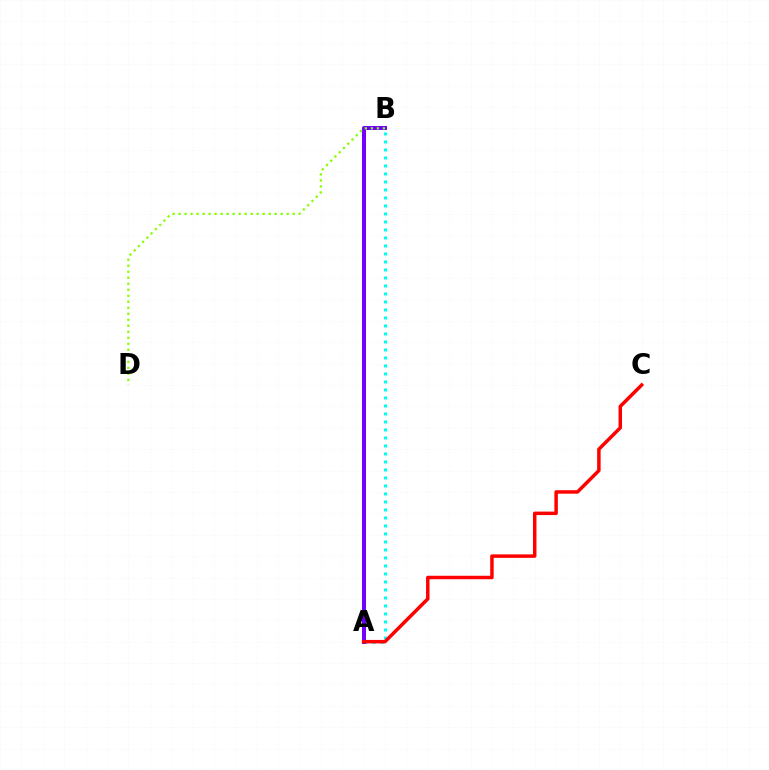{('A', 'B'): [{'color': '#00fff6', 'line_style': 'dotted', 'thickness': 2.17}, {'color': '#7200ff', 'line_style': 'solid', 'thickness': 2.88}], ('B', 'D'): [{'color': '#84ff00', 'line_style': 'dotted', 'thickness': 1.63}], ('A', 'C'): [{'color': '#ff0000', 'line_style': 'solid', 'thickness': 2.5}]}